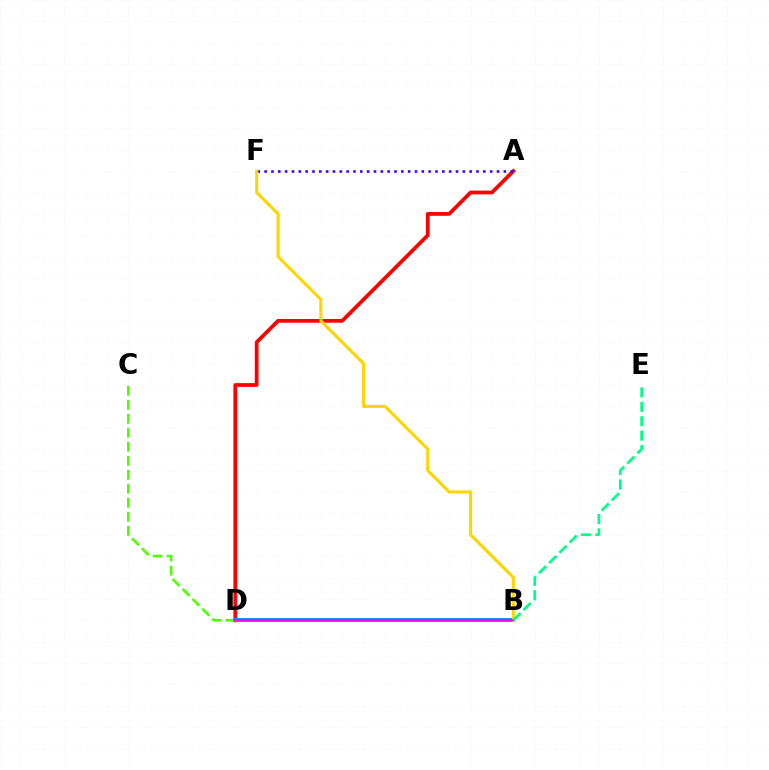{('A', 'D'): [{'color': '#ff0000', 'line_style': 'solid', 'thickness': 2.71}], ('A', 'F'): [{'color': '#3700ff', 'line_style': 'dotted', 'thickness': 1.86}], ('C', 'D'): [{'color': '#4fff00', 'line_style': 'dashed', 'thickness': 1.9}], ('B', 'D'): [{'color': '#009eff', 'line_style': 'solid', 'thickness': 2.93}, {'color': '#ff00ed', 'line_style': 'solid', 'thickness': 1.51}], ('B', 'F'): [{'color': '#ffd500', 'line_style': 'solid', 'thickness': 2.21}], ('B', 'E'): [{'color': '#00ff86', 'line_style': 'dashed', 'thickness': 1.96}]}